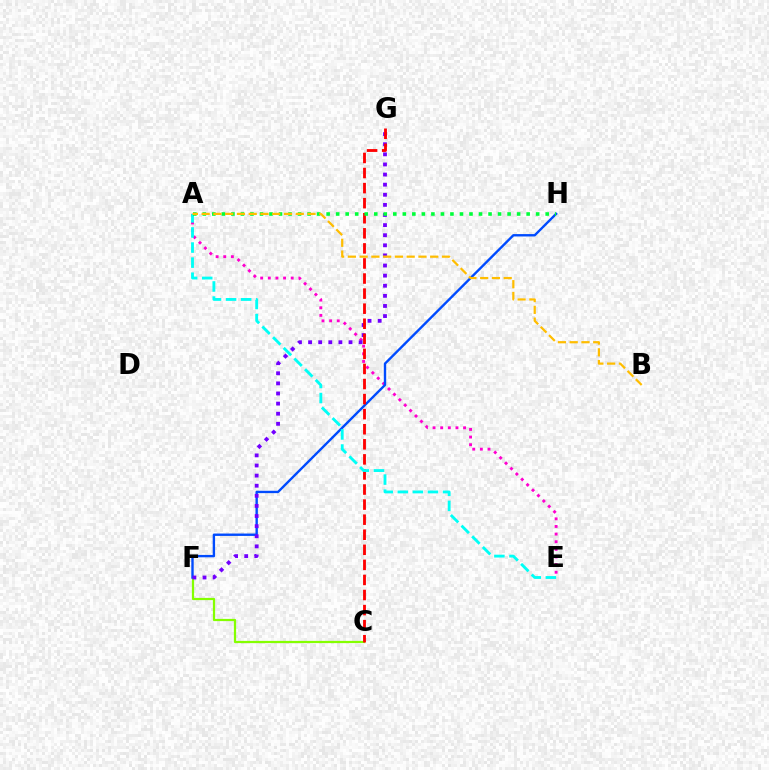{('C', 'F'): [{'color': '#84ff00', 'line_style': 'solid', 'thickness': 1.6}], ('A', 'E'): [{'color': '#ff00cf', 'line_style': 'dotted', 'thickness': 2.07}, {'color': '#00fff6', 'line_style': 'dashed', 'thickness': 2.05}], ('F', 'H'): [{'color': '#004bff', 'line_style': 'solid', 'thickness': 1.71}], ('F', 'G'): [{'color': '#7200ff', 'line_style': 'dotted', 'thickness': 2.75}], ('C', 'G'): [{'color': '#ff0000', 'line_style': 'dashed', 'thickness': 2.05}], ('A', 'H'): [{'color': '#00ff39', 'line_style': 'dotted', 'thickness': 2.59}], ('A', 'B'): [{'color': '#ffbd00', 'line_style': 'dashed', 'thickness': 1.6}]}